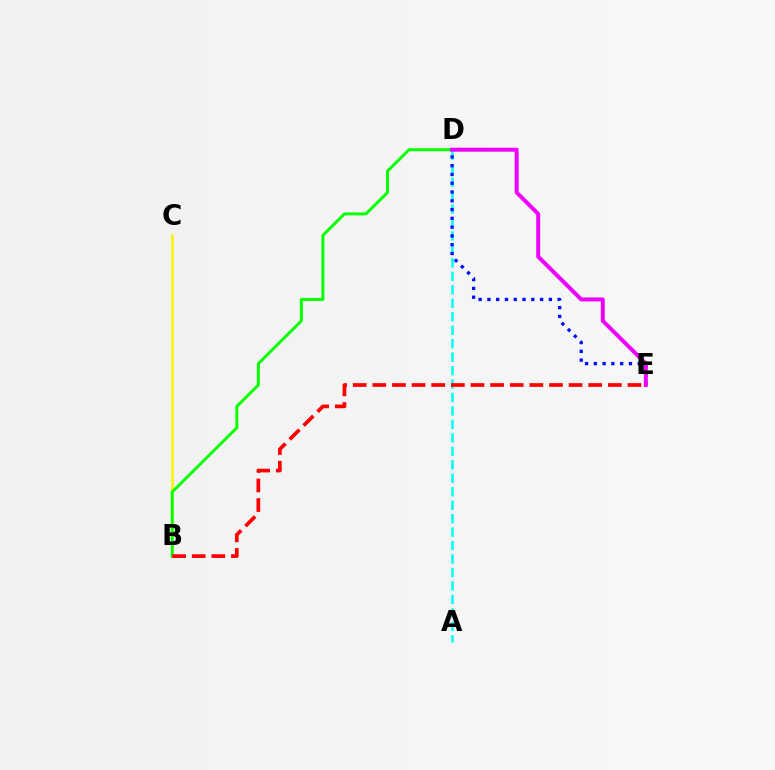{('B', 'C'): [{'color': '#fcf500', 'line_style': 'solid', 'thickness': 1.82}], ('A', 'D'): [{'color': '#00fff6', 'line_style': 'dashed', 'thickness': 1.83}], ('D', 'E'): [{'color': '#0010ff', 'line_style': 'dotted', 'thickness': 2.39}, {'color': '#ee00ff', 'line_style': 'solid', 'thickness': 2.86}], ('B', 'D'): [{'color': '#08ff00', 'line_style': 'solid', 'thickness': 2.14}], ('B', 'E'): [{'color': '#ff0000', 'line_style': 'dashed', 'thickness': 2.67}]}